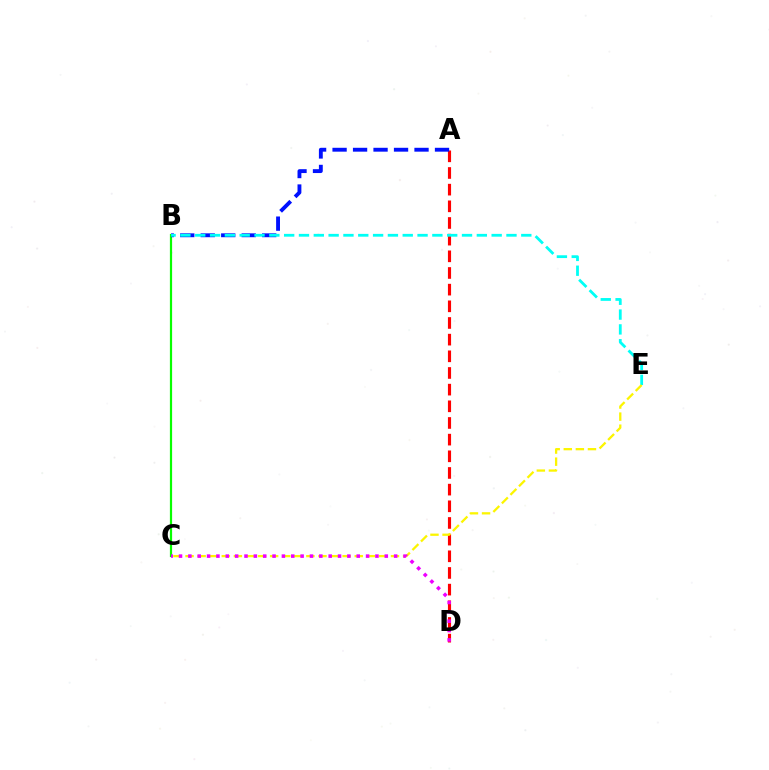{('A', 'D'): [{'color': '#ff0000', 'line_style': 'dashed', 'thickness': 2.26}], ('B', 'C'): [{'color': '#08ff00', 'line_style': 'solid', 'thickness': 1.59}], ('A', 'B'): [{'color': '#0010ff', 'line_style': 'dashed', 'thickness': 2.78}], ('B', 'E'): [{'color': '#00fff6', 'line_style': 'dashed', 'thickness': 2.01}], ('C', 'E'): [{'color': '#fcf500', 'line_style': 'dashed', 'thickness': 1.64}], ('C', 'D'): [{'color': '#ee00ff', 'line_style': 'dotted', 'thickness': 2.54}]}